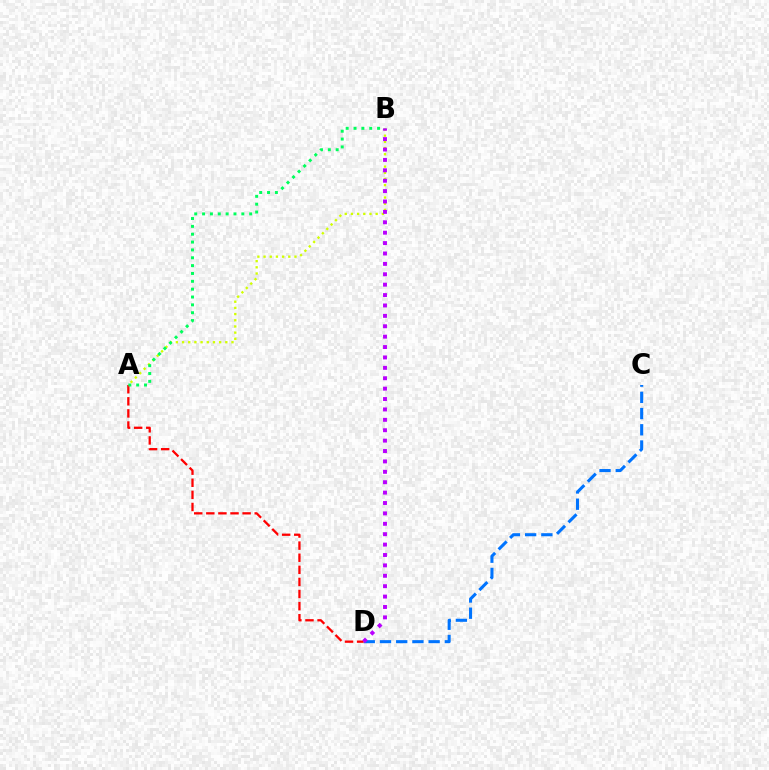{('C', 'D'): [{'color': '#0074ff', 'line_style': 'dashed', 'thickness': 2.2}], ('A', 'D'): [{'color': '#ff0000', 'line_style': 'dashed', 'thickness': 1.64}], ('A', 'B'): [{'color': '#d1ff00', 'line_style': 'dotted', 'thickness': 1.68}, {'color': '#00ff5c', 'line_style': 'dotted', 'thickness': 2.13}], ('B', 'D'): [{'color': '#b900ff', 'line_style': 'dotted', 'thickness': 2.82}]}